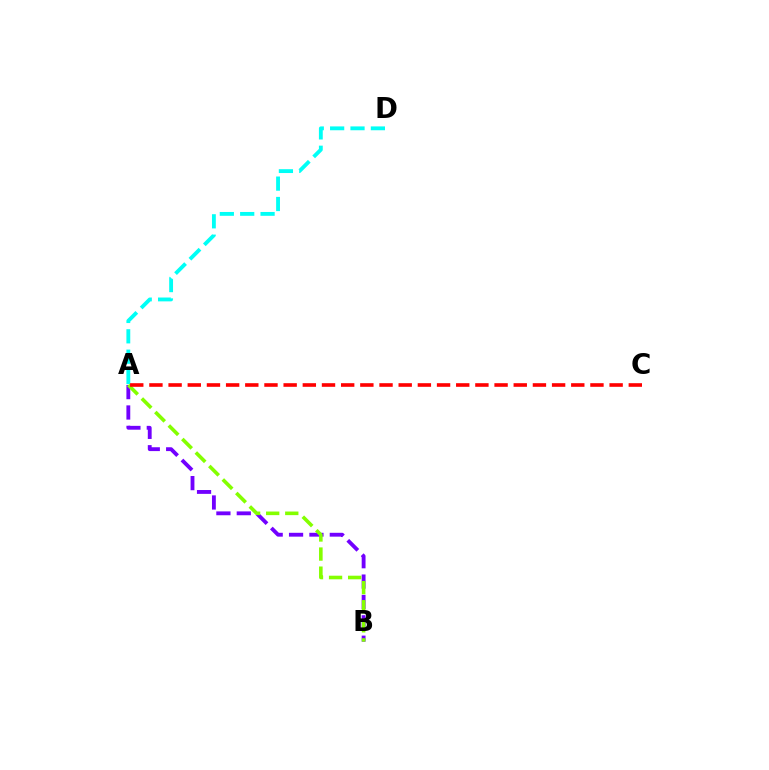{('A', 'B'): [{'color': '#7200ff', 'line_style': 'dashed', 'thickness': 2.77}, {'color': '#84ff00', 'line_style': 'dashed', 'thickness': 2.59}], ('A', 'D'): [{'color': '#00fff6', 'line_style': 'dashed', 'thickness': 2.77}], ('A', 'C'): [{'color': '#ff0000', 'line_style': 'dashed', 'thickness': 2.6}]}